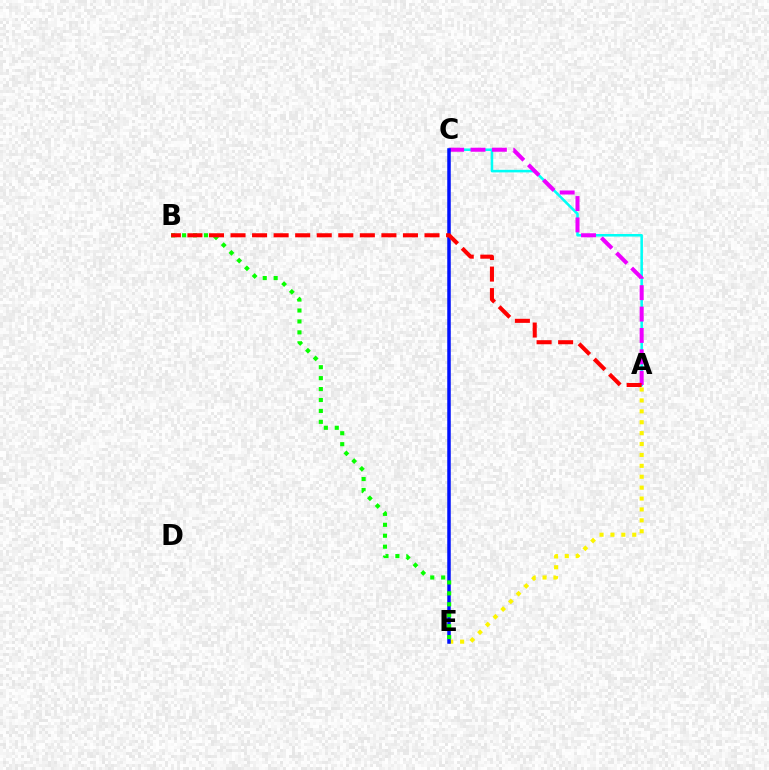{('A', 'C'): [{'color': '#00fff6', 'line_style': 'solid', 'thickness': 1.84}, {'color': '#ee00ff', 'line_style': 'dashed', 'thickness': 2.9}], ('A', 'E'): [{'color': '#fcf500', 'line_style': 'dotted', 'thickness': 2.96}], ('C', 'E'): [{'color': '#0010ff', 'line_style': 'solid', 'thickness': 2.52}], ('B', 'E'): [{'color': '#08ff00', 'line_style': 'dotted', 'thickness': 2.97}], ('A', 'B'): [{'color': '#ff0000', 'line_style': 'dashed', 'thickness': 2.93}]}